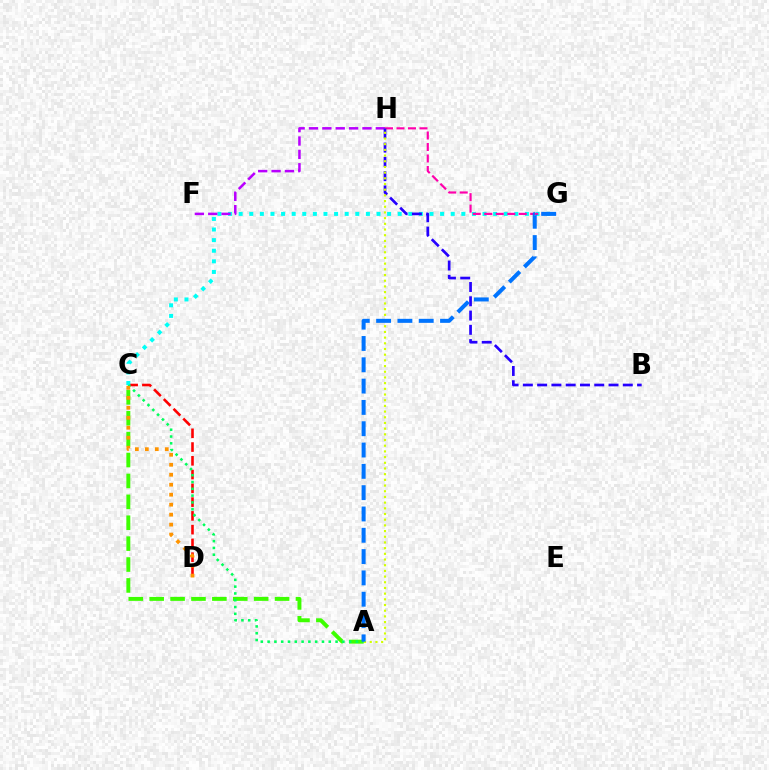{('C', 'D'): [{'color': '#ff0000', 'line_style': 'dashed', 'thickness': 1.87}, {'color': '#ff9400', 'line_style': 'dotted', 'thickness': 2.71}], ('C', 'G'): [{'color': '#00fff6', 'line_style': 'dotted', 'thickness': 2.88}], ('G', 'H'): [{'color': '#ff00ac', 'line_style': 'dashed', 'thickness': 1.56}], ('F', 'H'): [{'color': '#b900ff', 'line_style': 'dashed', 'thickness': 1.82}], ('A', 'C'): [{'color': '#3dff00', 'line_style': 'dashed', 'thickness': 2.84}, {'color': '#00ff5c', 'line_style': 'dotted', 'thickness': 1.85}], ('B', 'H'): [{'color': '#2500ff', 'line_style': 'dashed', 'thickness': 1.94}], ('A', 'H'): [{'color': '#d1ff00', 'line_style': 'dotted', 'thickness': 1.55}], ('A', 'G'): [{'color': '#0074ff', 'line_style': 'dashed', 'thickness': 2.9}]}